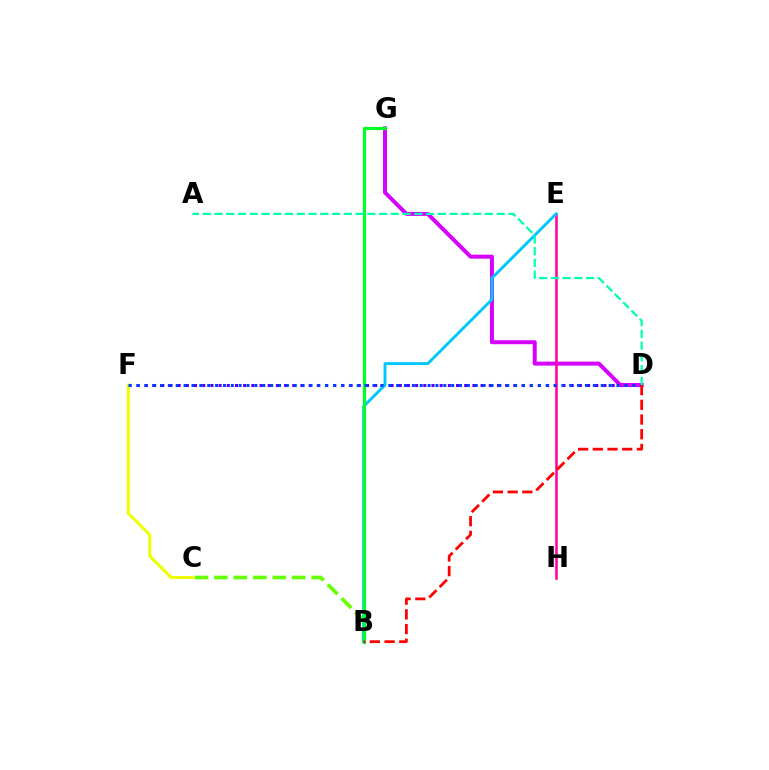{('D', 'F'): [{'color': '#4f00ff', 'line_style': 'dotted', 'thickness': 2.22}, {'color': '#003fff', 'line_style': 'dotted', 'thickness': 2.14}], ('C', 'F'): [{'color': '#eeff00', 'line_style': 'solid', 'thickness': 2.16}], ('D', 'G'): [{'color': '#d600ff', 'line_style': 'solid', 'thickness': 2.87}], ('B', 'G'): [{'color': '#ff8800', 'line_style': 'dashed', 'thickness': 1.8}, {'color': '#00ff27', 'line_style': 'solid', 'thickness': 2.28}], ('E', 'H'): [{'color': '#ff00a0', 'line_style': 'solid', 'thickness': 1.82}], ('B', 'C'): [{'color': '#66ff00', 'line_style': 'dashed', 'thickness': 2.64}], ('B', 'E'): [{'color': '#00c7ff', 'line_style': 'solid', 'thickness': 2.08}], ('A', 'D'): [{'color': '#00ffaf', 'line_style': 'dashed', 'thickness': 1.6}], ('B', 'D'): [{'color': '#ff0000', 'line_style': 'dashed', 'thickness': 2.0}]}